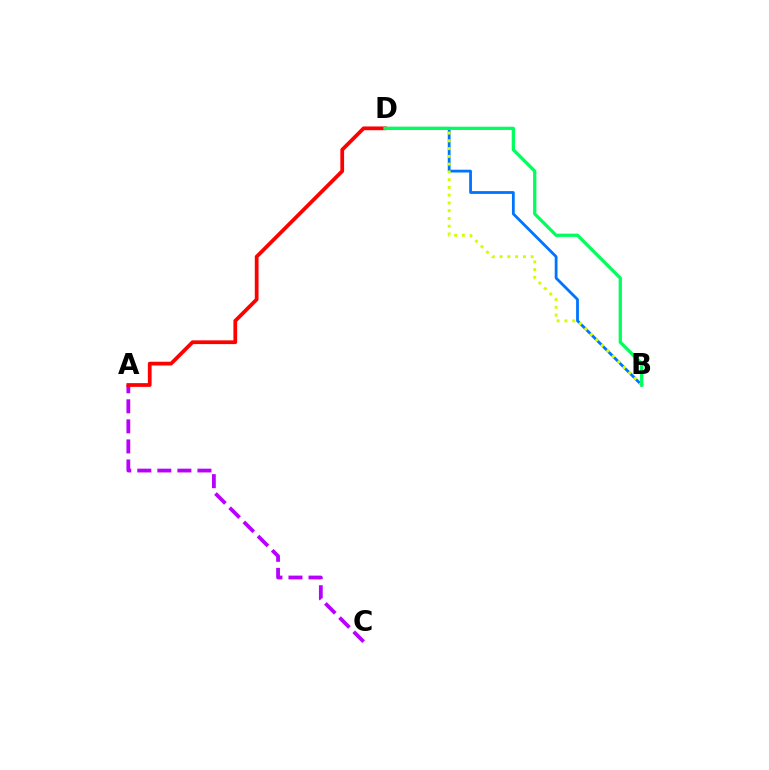{('B', 'D'): [{'color': '#0074ff', 'line_style': 'solid', 'thickness': 2.01}, {'color': '#d1ff00', 'line_style': 'dotted', 'thickness': 2.11}, {'color': '#00ff5c', 'line_style': 'solid', 'thickness': 2.35}], ('A', 'C'): [{'color': '#b900ff', 'line_style': 'dashed', 'thickness': 2.72}], ('A', 'D'): [{'color': '#ff0000', 'line_style': 'solid', 'thickness': 2.7}]}